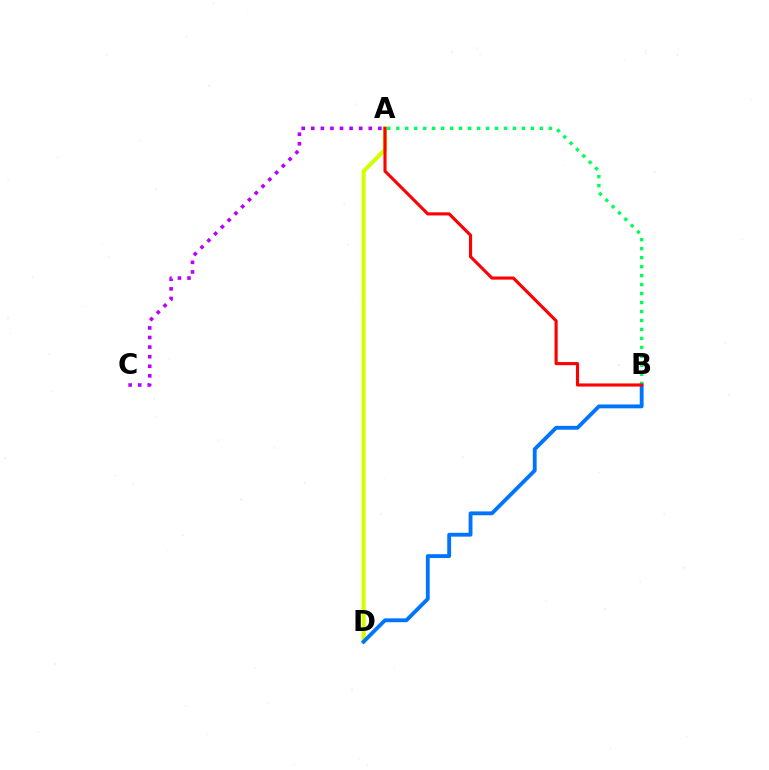{('A', 'D'): [{'color': '#d1ff00', 'line_style': 'solid', 'thickness': 2.94}], ('B', 'D'): [{'color': '#0074ff', 'line_style': 'solid', 'thickness': 2.77}], ('A', 'B'): [{'color': '#00ff5c', 'line_style': 'dotted', 'thickness': 2.44}, {'color': '#ff0000', 'line_style': 'solid', 'thickness': 2.24}], ('A', 'C'): [{'color': '#b900ff', 'line_style': 'dotted', 'thickness': 2.6}]}